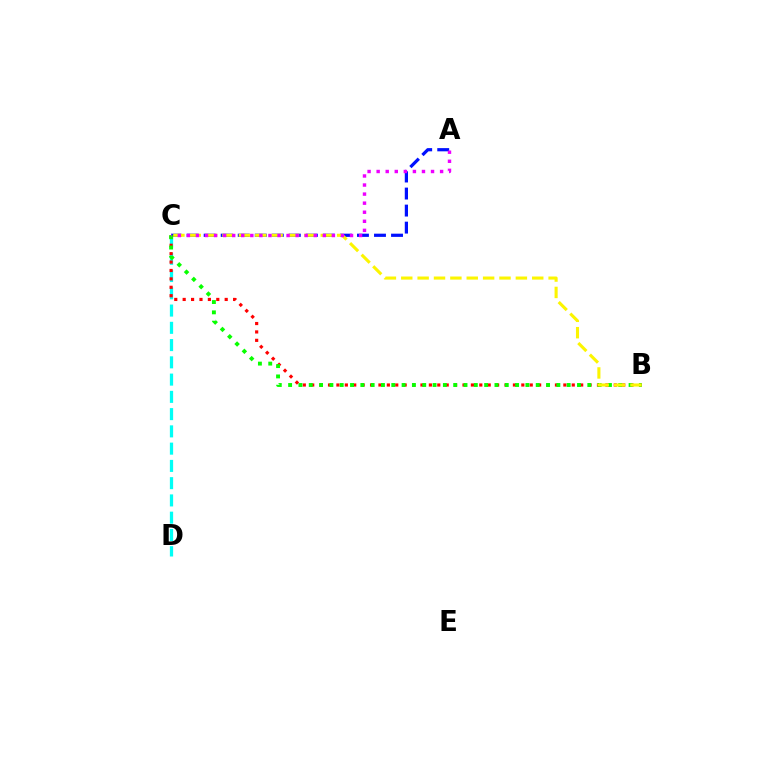{('C', 'D'): [{'color': '#00fff6', 'line_style': 'dashed', 'thickness': 2.34}], ('B', 'C'): [{'color': '#ff0000', 'line_style': 'dotted', 'thickness': 2.28}, {'color': '#08ff00', 'line_style': 'dotted', 'thickness': 2.8}, {'color': '#fcf500', 'line_style': 'dashed', 'thickness': 2.22}], ('A', 'C'): [{'color': '#0010ff', 'line_style': 'dashed', 'thickness': 2.31}, {'color': '#ee00ff', 'line_style': 'dotted', 'thickness': 2.46}]}